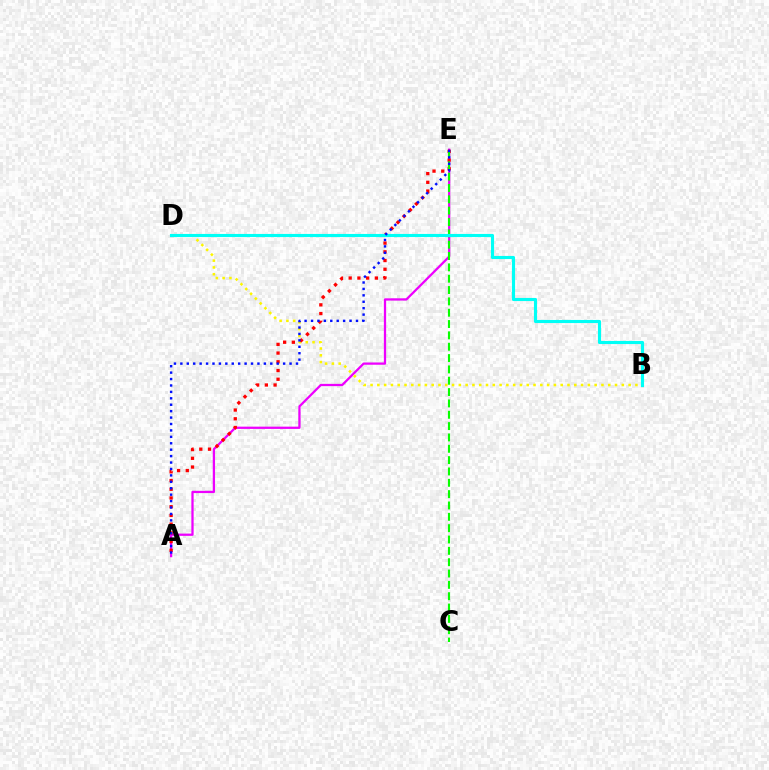{('A', 'E'): [{'color': '#ee00ff', 'line_style': 'solid', 'thickness': 1.63}, {'color': '#ff0000', 'line_style': 'dotted', 'thickness': 2.37}, {'color': '#0010ff', 'line_style': 'dotted', 'thickness': 1.75}], ('B', 'D'): [{'color': '#fcf500', 'line_style': 'dotted', 'thickness': 1.84}, {'color': '#00fff6', 'line_style': 'solid', 'thickness': 2.25}], ('C', 'E'): [{'color': '#08ff00', 'line_style': 'dashed', 'thickness': 1.54}]}